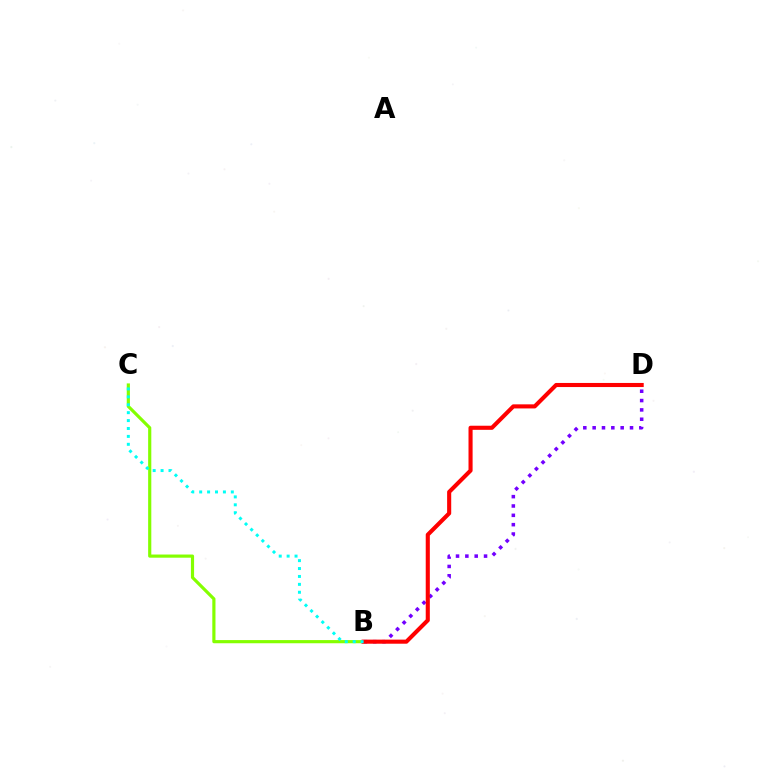{('B', 'D'): [{'color': '#7200ff', 'line_style': 'dotted', 'thickness': 2.54}, {'color': '#ff0000', 'line_style': 'solid', 'thickness': 2.95}], ('B', 'C'): [{'color': '#84ff00', 'line_style': 'solid', 'thickness': 2.28}, {'color': '#00fff6', 'line_style': 'dotted', 'thickness': 2.15}]}